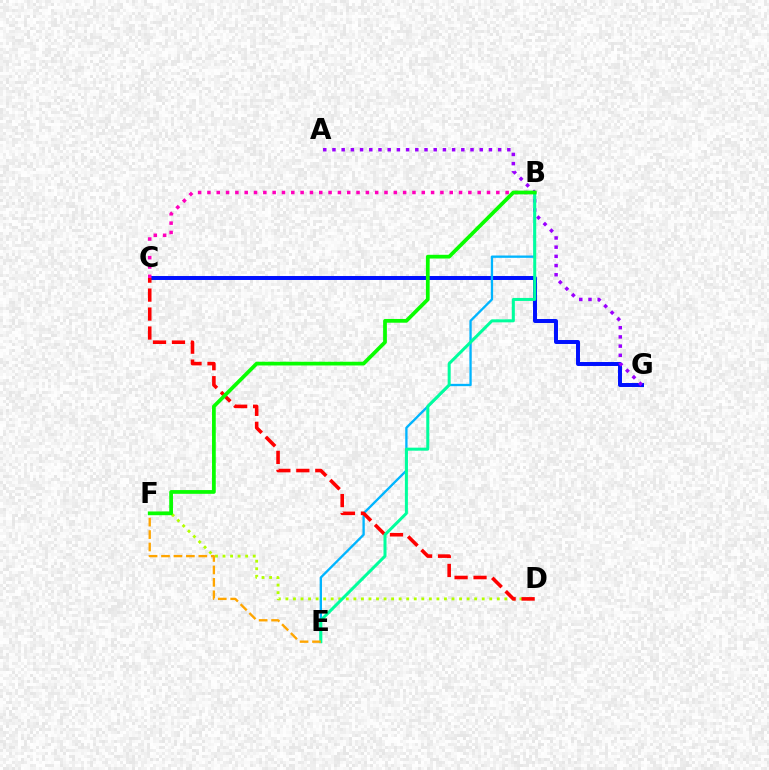{('C', 'G'): [{'color': '#0010ff', 'line_style': 'solid', 'thickness': 2.86}], ('B', 'E'): [{'color': '#00b5ff', 'line_style': 'solid', 'thickness': 1.67}, {'color': '#00ff9d', 'line_style': 'solid', 'thickness': 2.16}], ('D', 'F'): [{'color': '#b3ff00', 'line_style': 'dotted', 'thickness': 2.05}], ('B', 'C'): [{'color': '#ff00bd', 'line_style': 'dotted', 'thickness': 2.53}], ('A', 'G'): [{'color': '#9b00ff', 'line_style': 'dotted', 'thickness': 2.5}], ('C', 'D'): [{'color': '#ff0000', 'line_style': 'dashed', 'thickness': 2.58}], ('E', 'F'): [{'color': '#ffa500', 'line_style': 'dashed', 'thickness': 1.69}], ('B', 'F'): [{'color': '#08ff00', 'line_style': 'solid', 'thickness': 2.69}]}